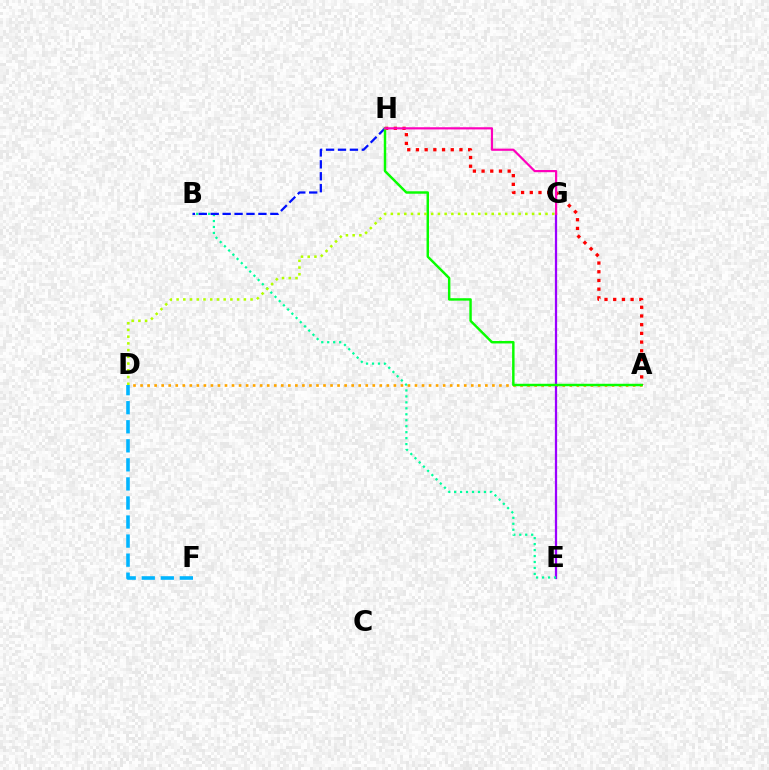{('A', 'D'): [{'color': '#ffa500', 'line_style': 'dotted', 'thickness': 1.91}], ('E', 'G'): [{'color': '#9b00ff', 'line_style': 'solid', 'thickness': 1.63}], ('A', 'H'): [{'color': '#ff0000', 'line_style': 'dotted', 'thickness': 2.36}, {'color': '#08ff00', 'line_style': 'solid', 'thickness': 1.77}], ('B', 'E'): [{'color': '#00ff9d', 'line_style': 'dotted', 'thickness': 1.62}], ('B', 'H'): [{'color': '#0010ff', 'line_style': 'dashed', 'thickness': 1.62}], ('G', 'H'): [{'color': '#ff00bd', 'line_style': 'solid', 'thickness': 1.58}], ('D', 'F'): [{'color': '#00b5ff', 'line_style': 'dashed', 'thickness': 2.59}], ('D', 'G'): [{'color': '#b3ff00', 'line_style': 'dotted', 'thickness': 1.83}]}